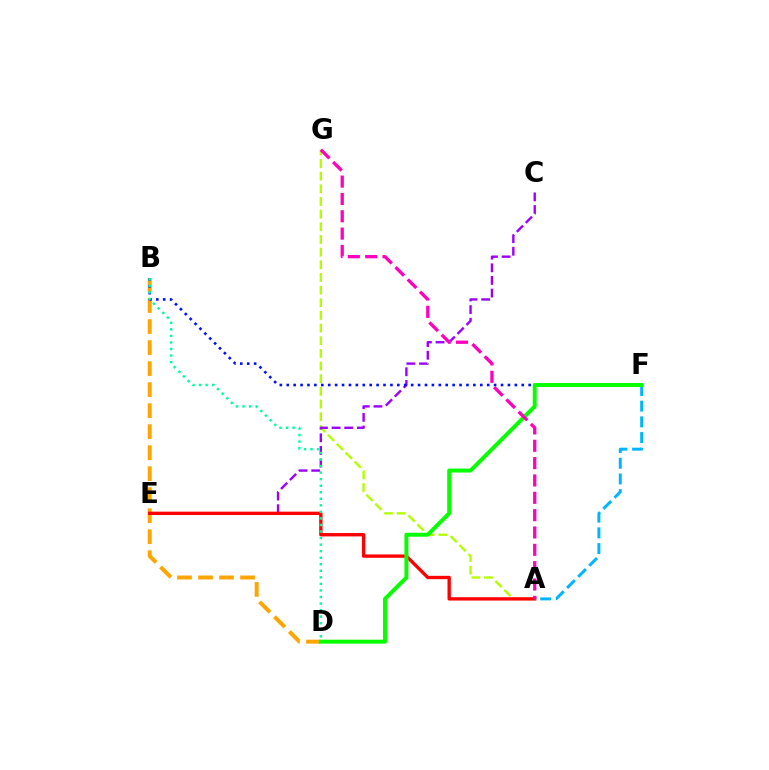{('B', 'D'): [{'color': '#ffa500', 'line_style': 'dashed', 'thickness': 2.85}, {'color': '#00ff9d', 'line_style': 'dotted', 'thickness': 1.78}], ('A', 'G'): [{'color': '#b3ff00', 'line_style': 'dashed', 'thickness': 1.72}, {'color': '#ff00bd', 'line_style': 'dashed', 'thickness': 2.36}], ('C', 'E'): [{'color': '#9b00ff', 'line_style': 'dashed', 'thickness': 1.72}], ('B', 'F'): [{'color': '#0010ff', 'line_style': 'dotted', 'thickness': 1.88}], ('A', 'E'): [{'color': '#ff0000', 'line_style': 'solid', 'thickness': 2.41}], ('A', 'F'): [{'color': '#00b5ff', 'line_style': 'dashed', 'thickness': 2.13}], ('D', 'F'): [{'color': '#08ff00', 'line_style': 'solid', 'thickness': 2.85}]}